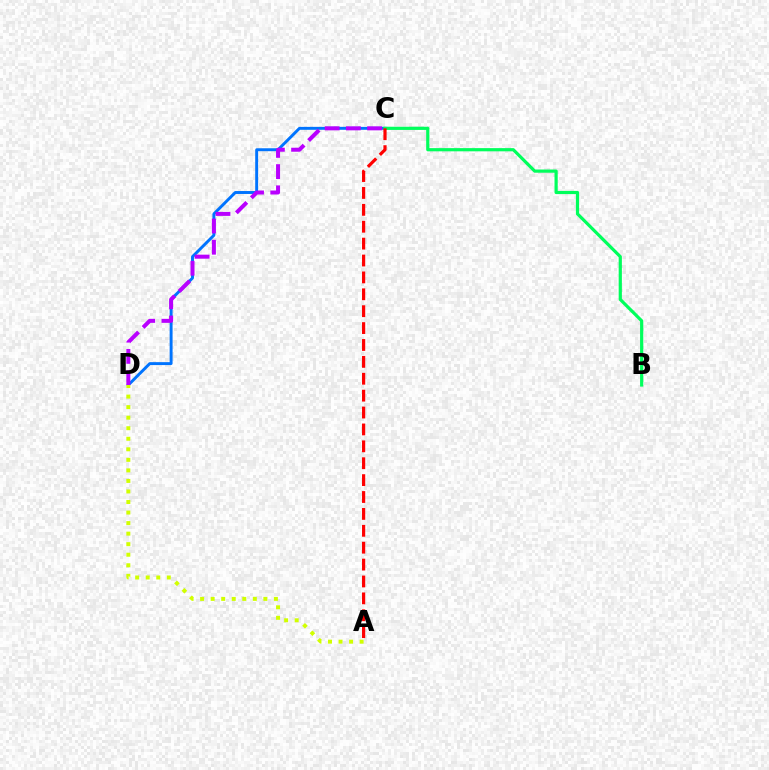{('C', 'D'): [{'color': '#0074ff', 'line_style': 'solid', 'thickness': 2.11}, {'color': '#b900ff', 'line_style': 'dashed', 'thickness': 2.88}], ('B', 'C'): [{'color': '#00ff5c', 'line_style': 'solid', 'thickness': 2.3}], ('A', 'D'): [{'color': '#d1ff00', 'line_style': 'dotted', 'thickness': 2.86}], ('A', 'C'): [{'color': '#ff0000', 'line_style': 'dashed', 'thickness': 2.29}]}